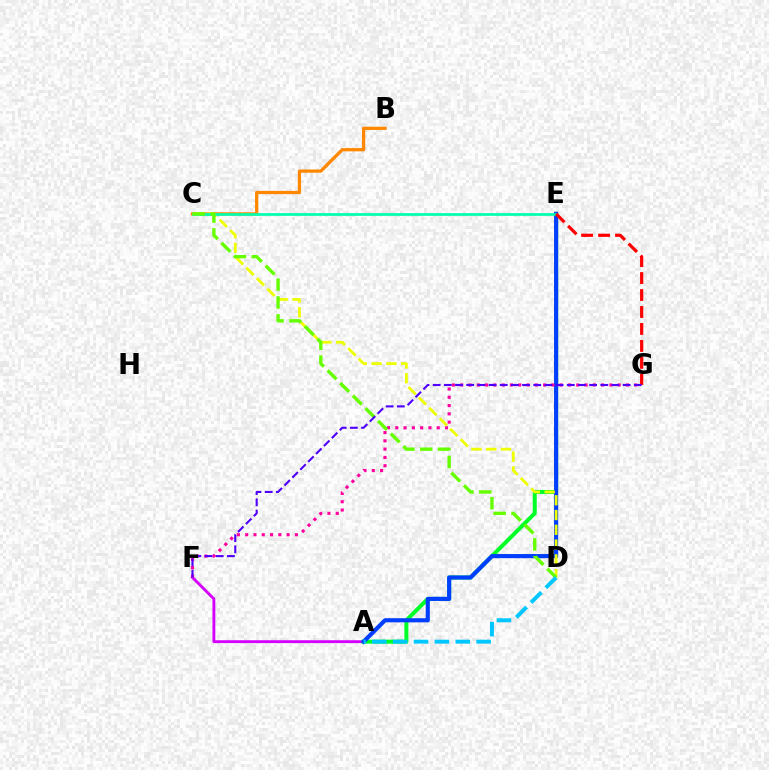{('A', 'F'): [{'color': '#d600ff', 'line_style': 'solid', 'thickness': 2.06}], ('A', 'E'): [{'color': '#00ff27', 'line_style': 'solid', 'thickness': 2.89}, {'color': '#003fff', 'line_style': 'solid', 'thickness': 2.98}], ('B', 'C'): [{'color': '#ff8800', 'line_style': 'solid', 'thickness': 2.34}], ('F', 'G'): [{'color': '#ff00a0', 'line_style': 'dotted', 'thickness': 2.25}, {'color': '#4f00ff', 'line_style': 'dashed', 'thickness': 1.52}], ('C', 'D'): [{'color': '#eeff00', 'line_style': 'dashed', 'thickness': 2.01}, {'color': '#66ff00', 'line_style': 'dashed', 'thickness': 2.43}], ('C', 'E'): [{'color': '#00ffaf', 'line_style': 'solid', 'thickness': 1.96}], ('E', 'G'): [{'color': '#ff0000', 'line_style': 'dashed', 'thickness': 2.3}], ('A', 'D'): [{'color': '#00c7ff', 'line_style': 'dashed', 'thickness': 2.83}]}